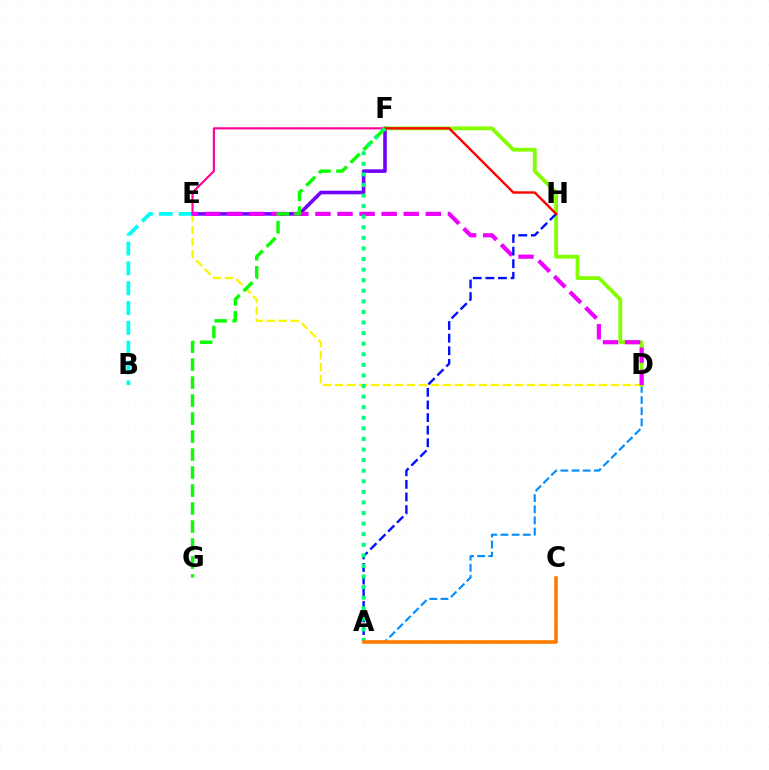{('D', 'E'): [{'color': '#fcf500', 'line_style': 'dashed', 'thickness': 1.63}, {'color': '#ee00ff', 'line_style': 'dashed', 'thickness': 3.0}], ('E', 'F'): [{'color': '#7200ff', 'line_style': 'solid', 'thickness': 2.59}, {'color': '#ff0094', 'line_style': 'solid', 'thickness': 1.55}], ('A', 'D'): [{'color': '#008cff', 'line_style': 'dashed', 'thickness': 1.52}], ('B', 'E'): [{'color': '#00fff6', 'line_style': 'dashed', 'thickness': 2.69}], ('D', 'F'): [{'color': '#84ff00', 'line_style': 'solid', 'thickness': 2.75}], ('A', 'H'): [{'color': '#0010ff', 'line_style': 'dashed', 'thickness': 1.71}], ('F', 'H'): [{'color': '#ff0000', 'line_style': 'solid', 'thickness': 1.72}], ('F', 'G'): [{'color': '#08ff00', 'line_style': 'dashed', 'thickness': 2.44}], ('A', 'F'): [{'color': '#00ff74', 'line_style': 'dotted', 'thickness': 2.88}], ('A', 'C'): [{'color': '#ff7c00', 'line_style': 'solid', 'thickness': 2.59}]}